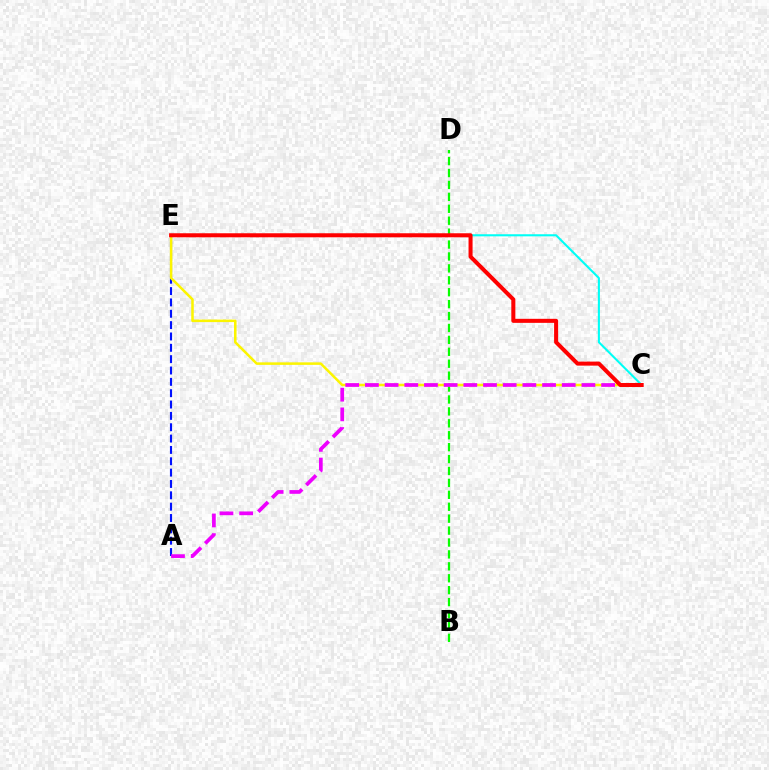{('A', 'E'): [{'color': '#0010ff', 'line_style': 'dashed', 'thickness': 1.54}], ('B', 'D'): [{'color': '#08ff00', 'line_style': 'dashed', 'thickness': 1.62}], ('C', 'E'): [{'color': '#00fff6', 'line_style': 'solid', 'thickness': 1.51}, {'color': '#fcf500', 'line_style': 'solid', 'thickness': 1.82}, {'color': '#ff0000', 'line_style': 'solid', 'thickness': 2.9}], ('A', 'C'): [{'color': '#ee00ff', 'line_style': 'dashed', 'thickness': 2.67}]}